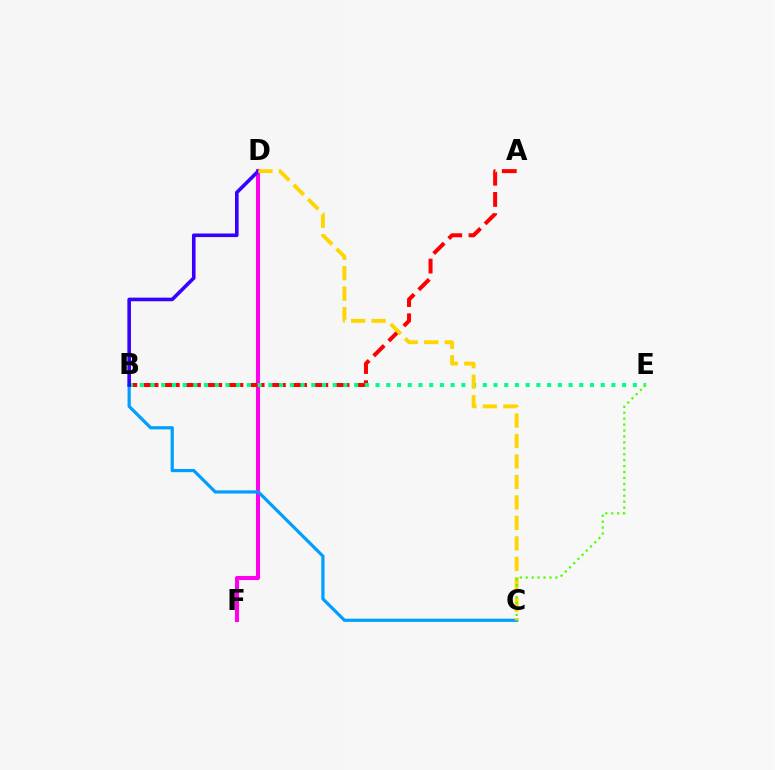{('D', 'F'): [{'color': '#ff00ed', 'line_style': 'solid', 'thickness': 2.91}], ('A', 'B'): [{'color': '#ff0000', 'line_style': 'dashed', 'thickness': 2.88}], ('B', 'E'): [{'color': '#00ff86', 'line_style': 'dotted', 'thickness': 2.91}], ('B', 'C'): [{'color': '#009eff', 'line_style': 'solid', 'thickness': 2.3}], ('B', 'D'): [{'color': '#3700ff', 'line_style': 'solid', 'thickness': 2.59}], ('C', 'D'): [{'color': '#ffd500', 'line_style': 'dashed', 'thickness': 2.78}], ('C', 'E'): [{'color': '#4fff00', 'line_style': 'dotted', 'thickness': 1.61}]}